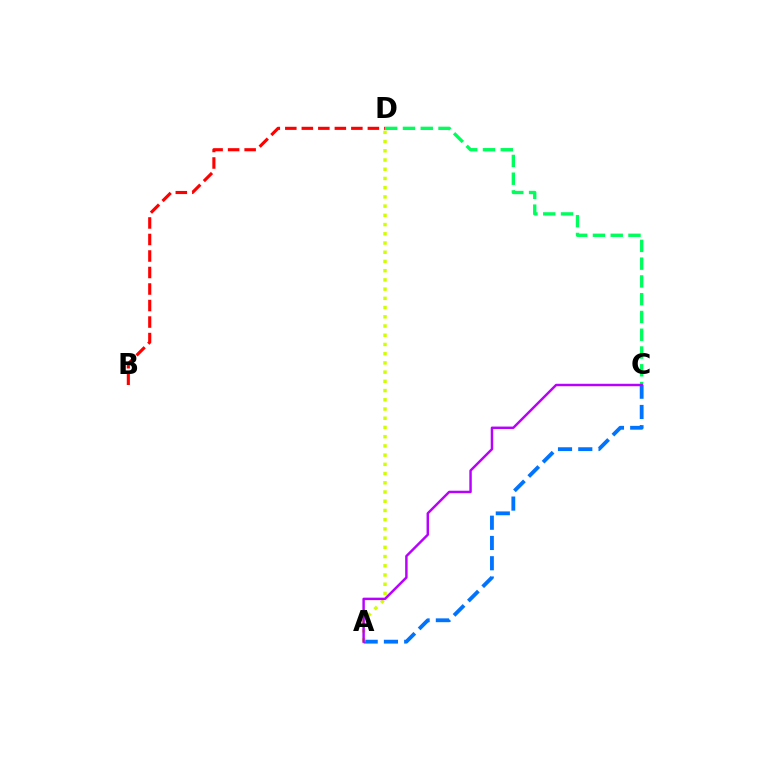{('A', 'C'): [{'color': '#0074ff', 'line_style': 'dashed', 'thickness': 2.75}, {'color': '#b900ff', 'line_style': 'solid', 'thickness': 1.76}], ('B', 'D'): [{'color': '#ff0000', 'line_style': 'dashed', 'thickness': 2.24}], ('A', 'D'): [{'color': '#d1ff00', 'line_style': 'dotted', 'thickness': 2.51}], ('C', 'D'): [{'color': '#00ff5c', 'line_style': 'dashed', 'thickness': 2.41}]}